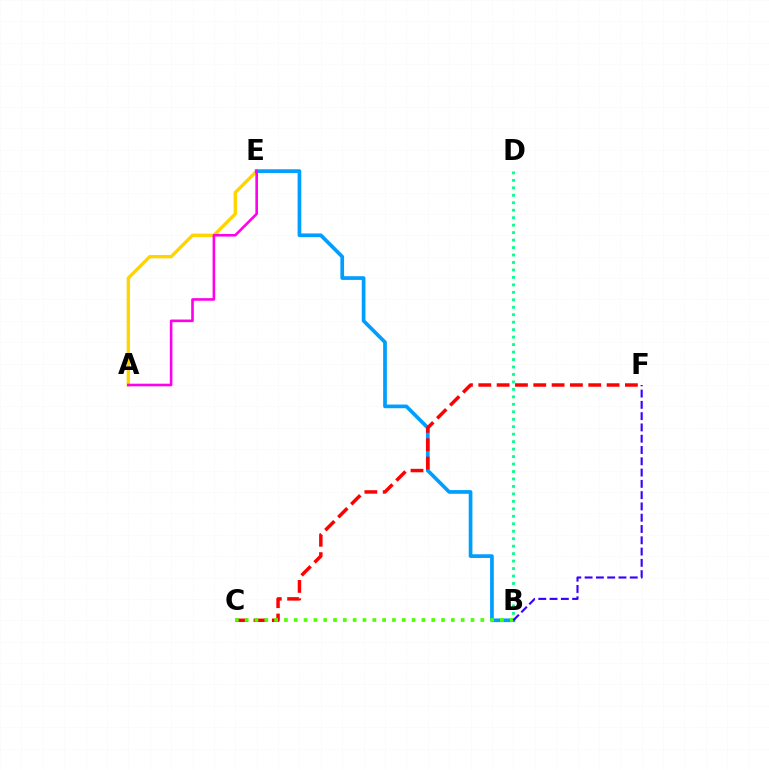{('A', 'E'): [{'color': '#ffd500', 'line_style': 'solid', 'thickness': 2.42}, {'color': '#ff00ed', 'line_style': 'solid', 'thickness': 1.88}], ('B', 'D'): [{'color': '#00ff86', 'line_style': 'dotted', 'thickness': 2.03}], ('B', 'E'): [{'color': '#009eff', 'line_style': 'solid', 'thickness': 2.66}], ('C', 'F'): [{'color': '#ff0000', 'line_style': 'dashed', 'thickness': 2.49}], ('B', 'C'): [{'color': '#4fff00', 'line_style': 'dotted', 'thickness': 2.67}], ('B', 'F'): [{'color': '#3700ff', 'line_style': 'dashed', 'thickness': 1.53}]}